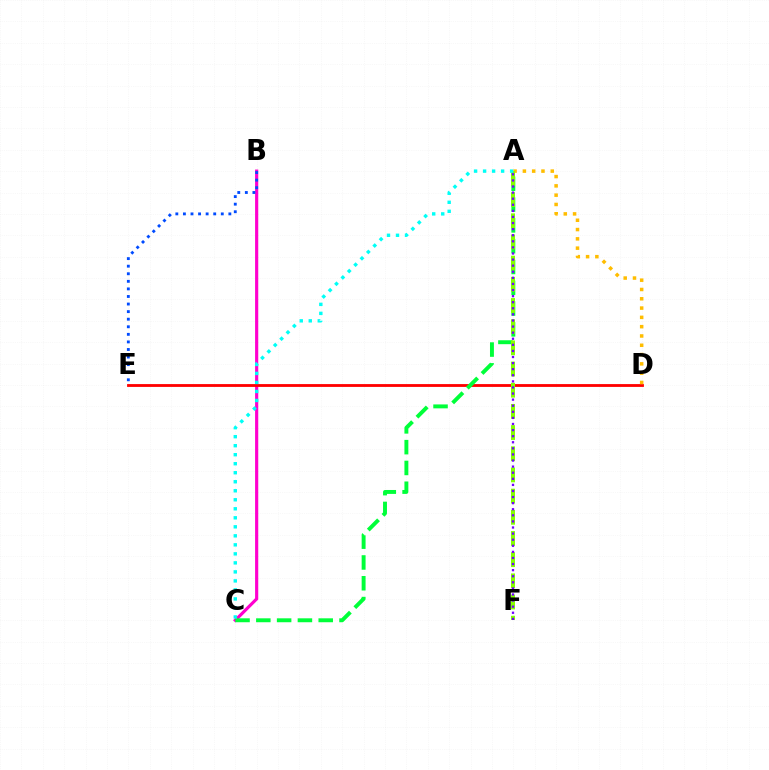{('B', 'C'): [{'color': '#ff00cf', 'line_style': 'solid', 'thickness': 2.28}], ('D', 'E'): [{'color': '#ff0000', 'line_style': 'solid', 'thickness': 2.03}], ('A', 'D'): [{'color': '#ffbd00', 'line_style': 'dotted', 'thickness': 2.53}], ('A', 'C'): [{'color': '#00ff39', 'line_style': 'dashed', 'thickness': 2.82}, {'color': '#00fff6', 'line_style': 'dotted', 'thickness': 2.45}], ('A', 'F'): [{'color': '#84ff00', 'line_style': 'dashed', 'thickness': 2.88}, {'color': '#7200ff', 'line_style': 'dotted', 'thickness': 1.65}], ('B', 'E'): [{'color': '#004bff', 'line_style': 'dotted', 'thickness': 2.06}]}